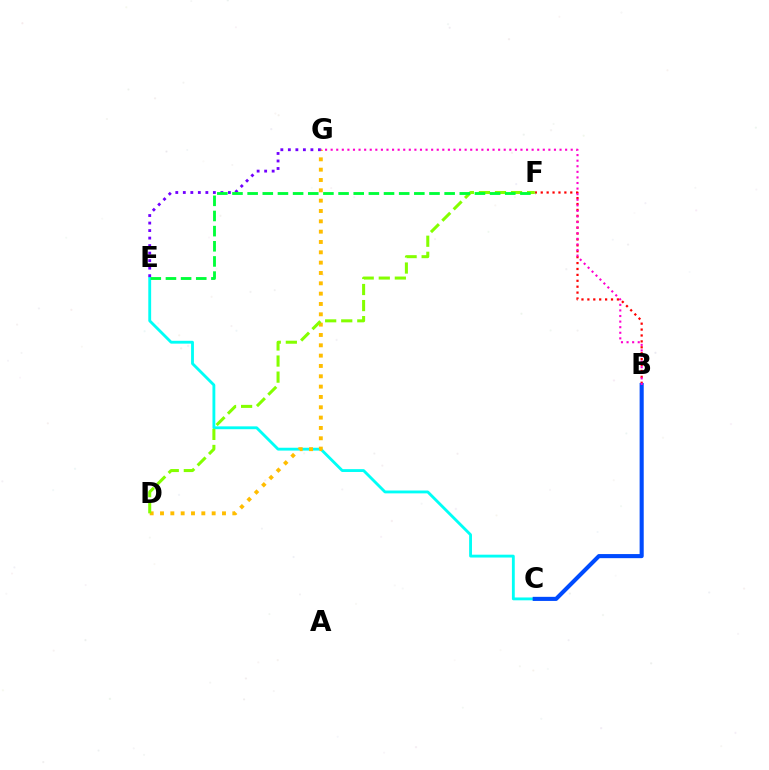{('B', 'F'): [{'color': '#ff0000', 'line_style': 'dotted', 'thickness': 1.6}], ('C', 'E'): [{'color': '#00fff6', 'line_style': 'solid', 'thickness': 2.05}], ('D', 'G'): [{'color': '#ffbd00', 'line_style': 'dotted', 'thickness': 2.81}], ('D', 'F'): [{'color': '#84ff00', 'line_style': 'dashed', 'thickness': 2.18}], ('B', 'C'): [{'color': '#004bff', 'line_style': 'solid', 'thickness': 2.95}], ('E', 'G'): [{'color': '#7200ff', 'line_style': 'dotted', 'thickness': 2.04}], ('B', 'G'): [{'color': '#ff00cf', 'line_style': 'dotted', 'thickness': 1.52}], ('E', 'F'): [{'color': '#00ff39', 'line_style': 'dashed', 'thickness': 2.06}]}